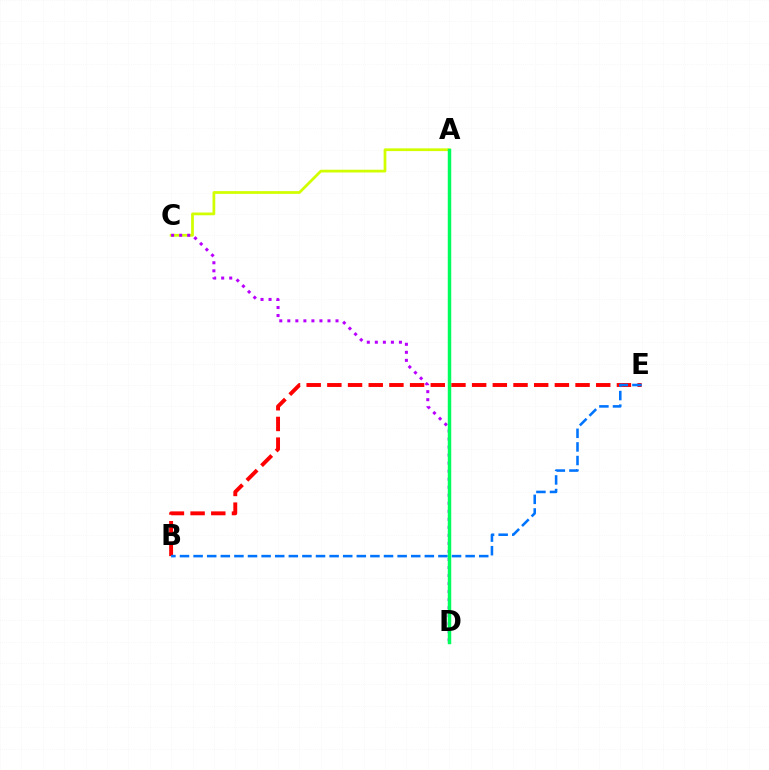{('A', 'C'): [{'color': '#d1ff00', 'line_style': 'solid', 'thickness': 1.98}], ('B', 'E'): [{'color': '#ff0000', 'line_style': 'dashed', 'thickness': 2.81}, {'color': '#0074ff', 'line_style': 'dashed', 'thickness': 1.85}], ('C', 'D'): [{'color': '#b900ff', 'line_style': 'dotted', 'thickness': 2.18}], ('A', 'D'): [{'color': '#00ff5c', 'line_style': 'solid', 'thickness': 2.49}]}